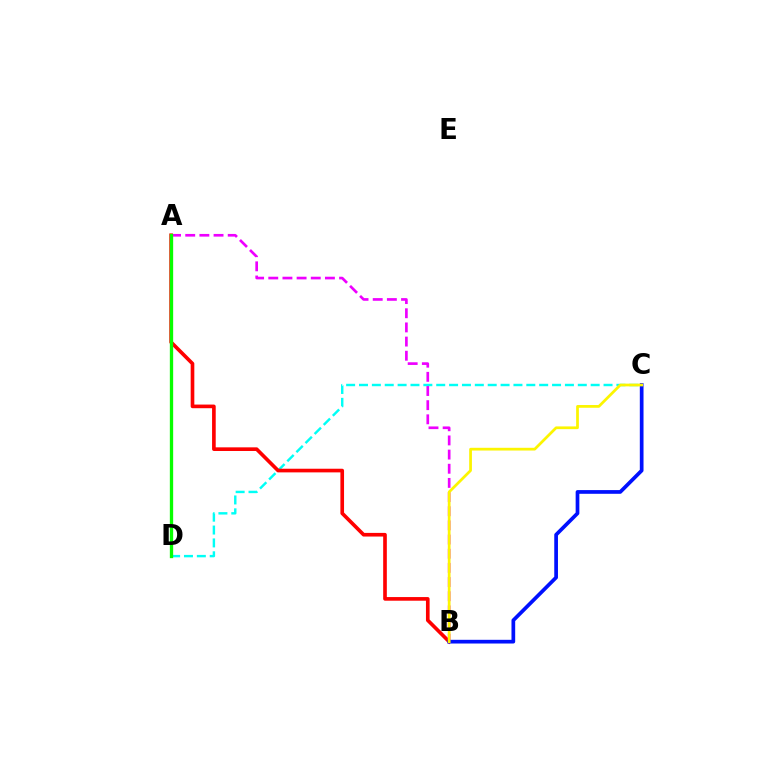{('C', 'D'): [{'color': '#00fff6', 'line_style': 'dashed', 'thickness': 1.75}], ('A', 'B'): [{'color': '#ff0000', 'line_style': 'solid', 'thickness': 2.63}, {'color': '#ee00ff', 'line_style': 'dashed', 'thickness': 1.92}], ('A', 'D'): [{'color': '#08ff00', 'line_style': 'solid', 'thickness': 2.39}], ('B', 'C'): [{'color': '#0010ff', 'line_style': 'solid', 'thickness': 2.67}, {'color': '#fcf500', 'line_style': 'solid', 'thickness': 1.97}]}